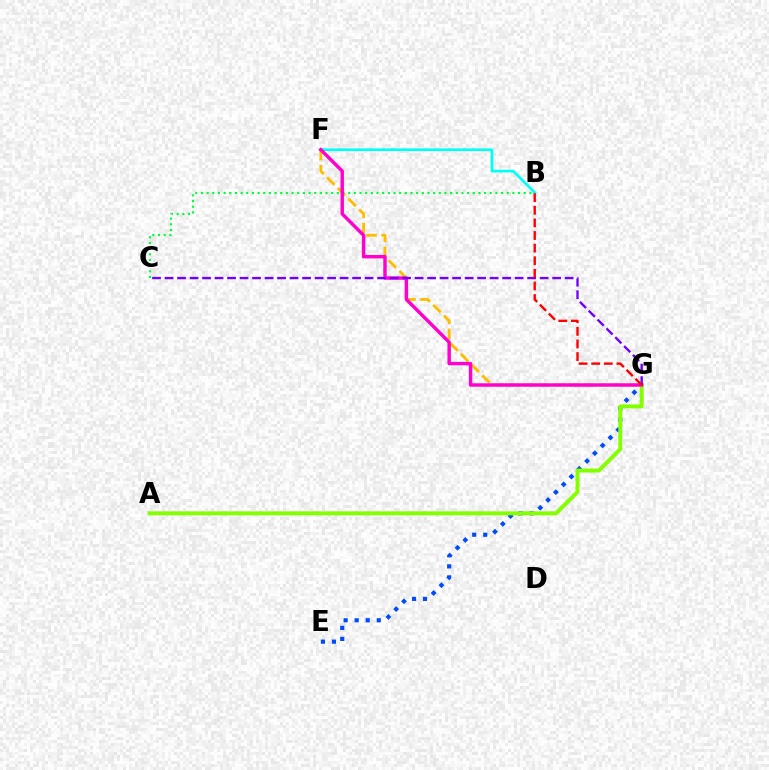{('B', 'F'): [{'color': '#00fff6', 'line_style': 'solid', 'thickness': 1.92}], ('E', 'G'): [{'color': '#004bff', 'line_style': 'dotted', 'thickness': 3.0}], ('F', 'G'): [{'color': '#ffbd00', 'line_style': 'dashed', 'thickness': 2.05}, {'color': '#ff00cf', 'line_style': 'solid', 'thickness': 2.47}], ('A', 'G'): [{'color': '#84ff00', 'line_style': 'solid', 'thickness': 2.85}], ('B', 'C'): [{'color': '#00ff39', 'line_style': 'dotted', 'thickness': 1.54}], ('C', 'G'): [{'color': '#7200ff', 'line_style': 'dashed', 'thickness': 1.7}], ('B', 'G'): [{'color': '#ff0000', 'line_style': 'dashed', 'thickness': 1.71}]}